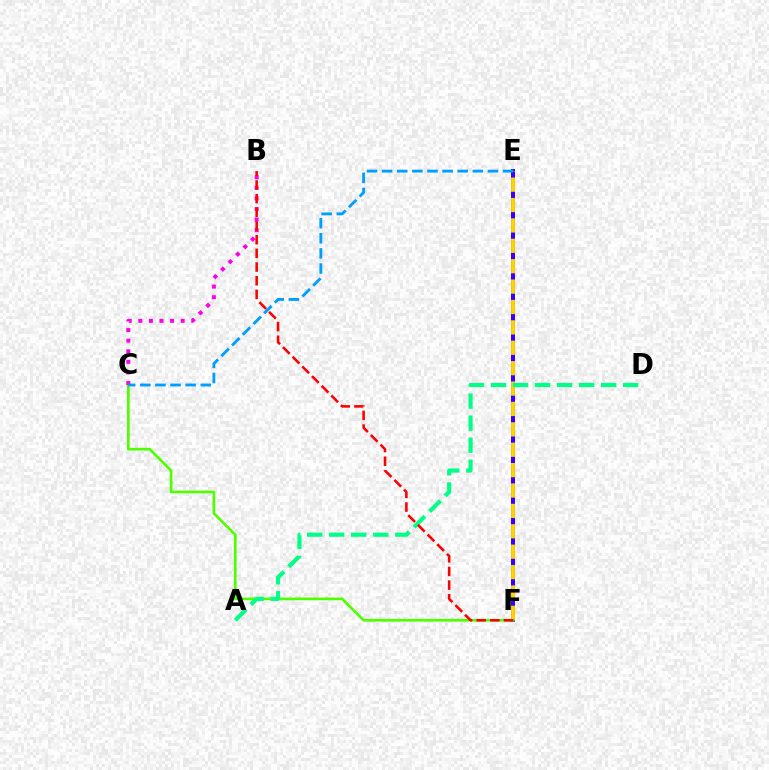{('E', 'F'): [{'color': '#3700ff', 'line_style': 'solid', 'thickness': 2.87}, {'color': '#ffd500', 'line_style': 'dashed', 'thickness': 2.77}], ('C', 'F'): [{'color': '#4fff00', 'line_style': 'solid', 'thickness': 1.92}], ('B', 'C'): [{'color': '#ff00ed', 'line_style': 'dotted', 'thickness': 2.88}], ('C', 'E'): [{'color': '#009eff', 'line_style': 'dashed', 'thickness': 2.05}], ('A', 'D'): [{'color': '#00ff86', 'line_style': 'dashed', 'thickness': 2.99}], ('B', 'F'): [{'color': '#ff0000', 'line_style': 'dashed', 'thickness': 1.86}]}